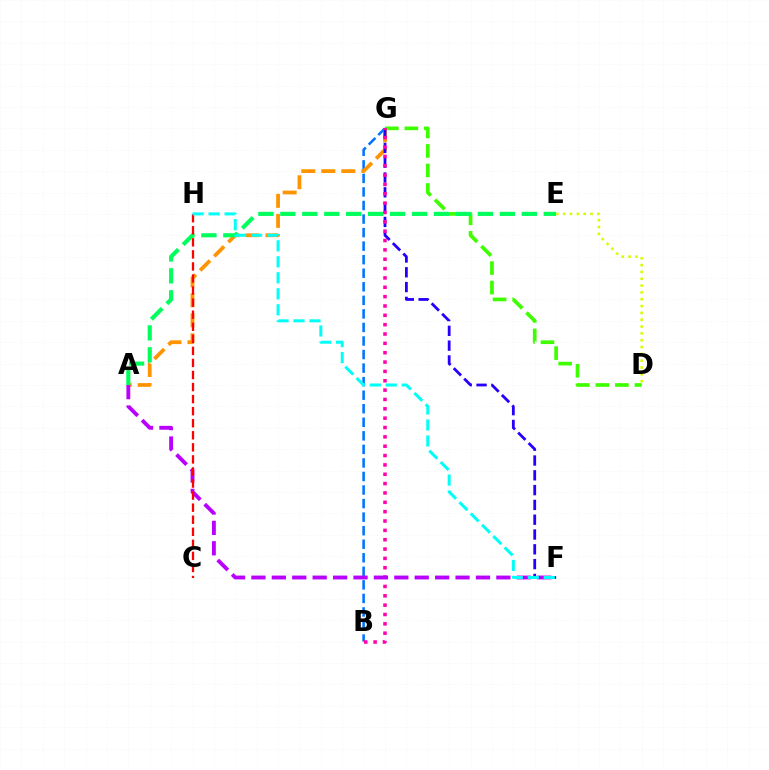{('D', 'G'): [{'color': '#3dff00', 'line_style': 'dashed', 'thickness': 2.65}], ('B', 'G'): [{'color': '#0074ff', 'line_style': 'dashed', 'thickness': 1.84}, {'color': '#ff00ac', 'line_style': 'dotted', 'thickness': 2.54}], ('A', 'G'): [{'color': '#ff9400', 'line_style': 'dashed', 'thickness': 2.72}], ('A', 'E'): [{'color': '#00ff5c', 'line_style': 'dashed', 'thickness': 2.98}], ('F', 'G'): [{'color': '#2500ff', 'line_style': 'dashed', 'thickness': 2.01}], ('A', 'F'): [{'color': '#b900ff', 'line_style': 'dashed', 'thickness': 2.77}], ('D', 'E'): [{'color': '#d1ff00', 'line_style': 'dotted', 'thickness': 1.86}], ('C', 'H'): [{'color': '#ff0000', 'line_style': 'dashed', 'thickness': 1.64}], ('F', 'H'): [{'color': '#00fff6', 'line_style': 'dashed', 'thickness': 2.17}]}